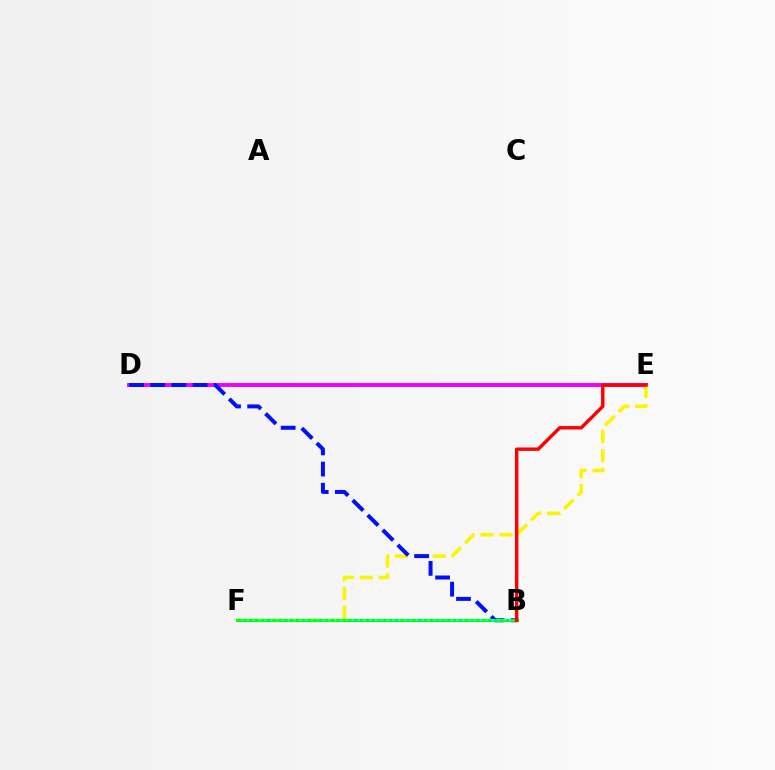{('D', 'E'): [{'color': '#ee00ff', 'line_style': 'solid', 'thickness': 2.8}], ('E', 'F'): [{'color': '#fcf500', 'line_style': 'dashed', 'thickness': 2.56}], ('B', 'D'): [{'color': '#0010ff', 'line_style': 'dashed', 'thickness': 2.87}], ('B', 'F'): [{'color': '#08ff00', 'line_style': 'solid', 'thickness': 2.22}, {'color': '#00fff6', 'line_style': 'dotted', 'thickness': 1.58}], ('B', 'E'): [{'color': '#ff0000', 'line_style': 'solid', 'thickness': 2.47}]}